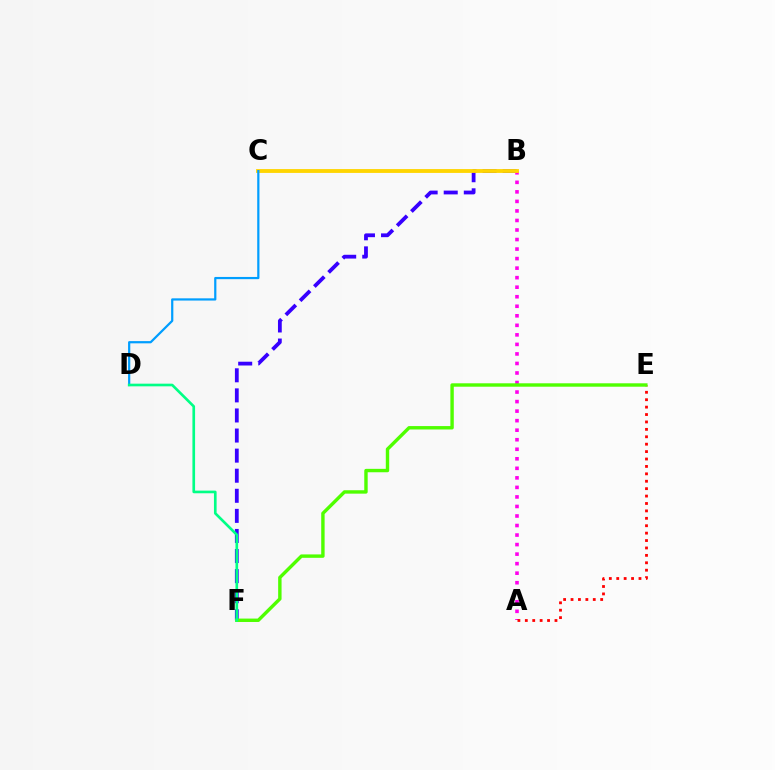{('B', 'F'): [{'color': '#3700ff', 'line_style': 'dashed', 'thickness': 2.73}], ('A', 'B'): [{'color': '#ff00ed', 'line_style': 'dotted', 'thickness': 2.59}], ('B', 'C'): [{'color': '#ffd500', 'line_style': 'solid', 'thickness': 2.76}], ('A', 'E'): [{'color': '#ff0000', 'line_style': 'dotted', 'thickness': 2.01}], ('C', 'D'): [{'color': '#009eff', 'line_style': 'solid', 'thickness': 1.6}], ('E', 'F'): [{'color': '#4fff00', 'line_style': 'solid', 'thickness': 2.45}], ('D', 'F'): [{'color': '#00ff86', 'line_style': 'solid', 'thickness': 1.91}]}